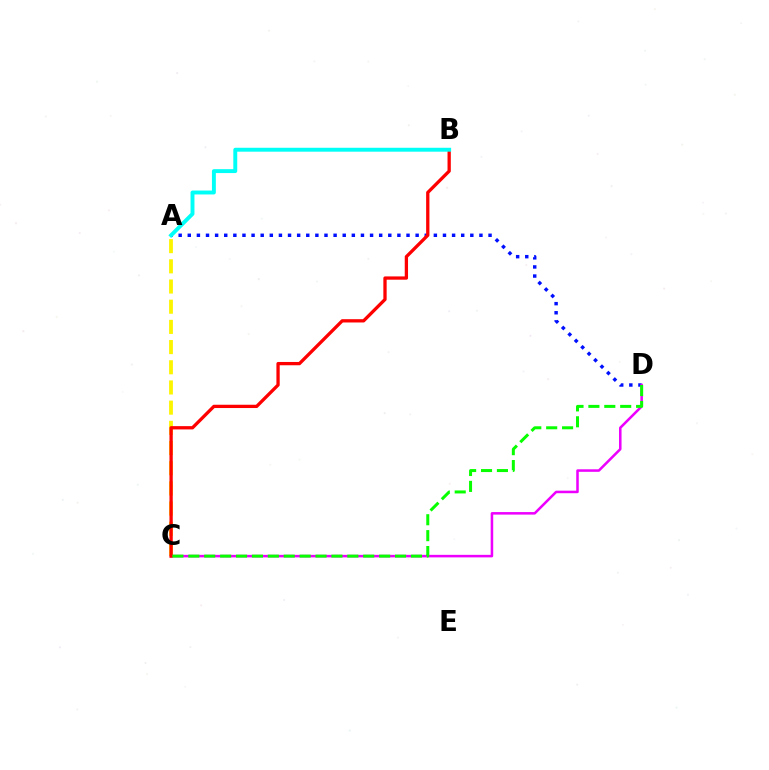{('A', 'D'): [{'color': '#0010ff', 'line_style': 'dotted', 'thickness': 2.48}], ('A', 'C'): [{'color': '#fcf500', 'line_style': 'dashed', 'thickness': 2.74}], ('C', 'D'): [{'color': '#ee00ff', 'line_style': 'solid', 'thickness': 1.82}, {'color': '#08ff00', 'line_style': 'dashed', 'thickness': 2.16}], ('B', 'C'): [{'color': '#ff0000', 'line_style': 'solid', 'thickness': 2.37}], ('A', 'B'): [{'color': '#00fff6', 'line_style': 'solid', 'thickness': 2.81}]}